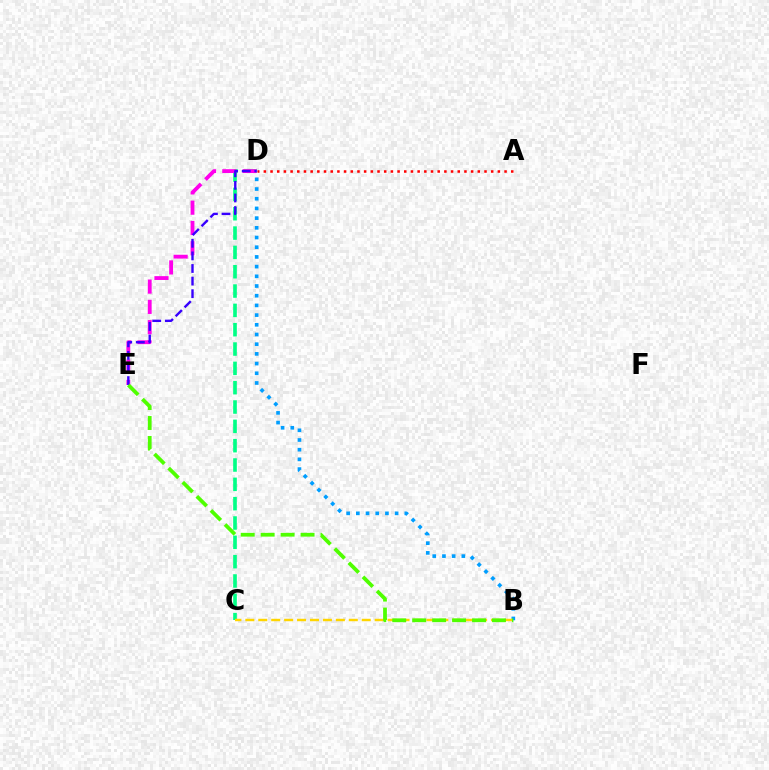{('C', 'D'): [{'color': '#00ff86', 'line_style': 'dashed', 'thickness': 2.63}], ('B', 'D'): [{'color': '#009eff', 'line_style': 'dotted', 'thickness': 2.63}], ('D', 'E'): [{'color': '#ff00ed', 'line_style': 'dashed', 'thickness': 2.76}, {'color': '#3700ff', 'line_style': 'dashed', 'thickness': 1.71}], ('A', 'D'): [{'color': '#ff0000', 'line_style': 'dotted', 'thickness': 1.82}], ('B', 'C'): [{'color': '#ffd500', 'line_style': 'dashed', 'thickness': 1.76}], ('B', 'E'): [{'color': '#4fff00', 'line_style': 'dashed', 'thickness': 2.71}]}